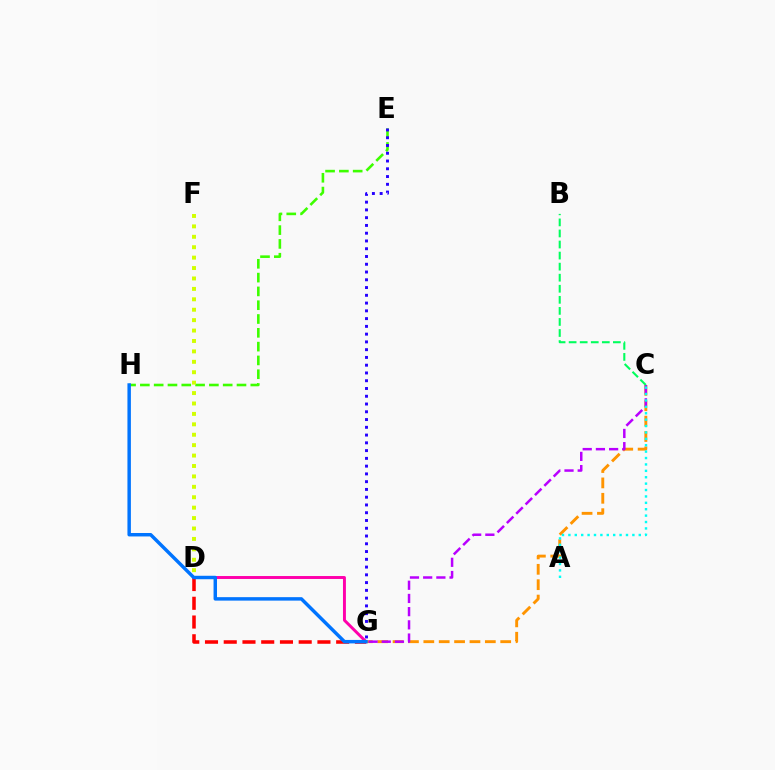{('D', 'G'): [{'color': '#ff0000', 'line_style': 'dashed', 'thickness': 2.55}, {'color': '#ff00ac', 'line_style': 'solid', 'thickness': 2.11}], ('E', 'H'): [{'color': '#3dff00', 'line_style': 'dashed', 'thickness': 1.88}], ('C', 'G'): [{'color': '#ff9400', 'line_style': 'dashed', 'thickness': 2.09}, {'color': '#b900ff', 'line_style': 'dashed', 'thickness': 1.79}], ('G', 'H'): [{'color': '#0074ff', 'line_style': 'solid', 'thickness': 2.49}], ('A', 'C'): [{'color': '#00fff6', 'line_style': 'dotted', 'thickness': 1.74}], ('E', 'G'): [{'color': '#2500ff', 'line_style': 'dotted', 'thickness': 2.11}], ('B', 'C'): [{'color': '#00ff5c', 'line_style': 'dashed', 'thickness': 1.5}], ('D', 'F'): [{'color': '#d1ff00', 'line_style': 'dotted', 'thickness': 2.83}]}